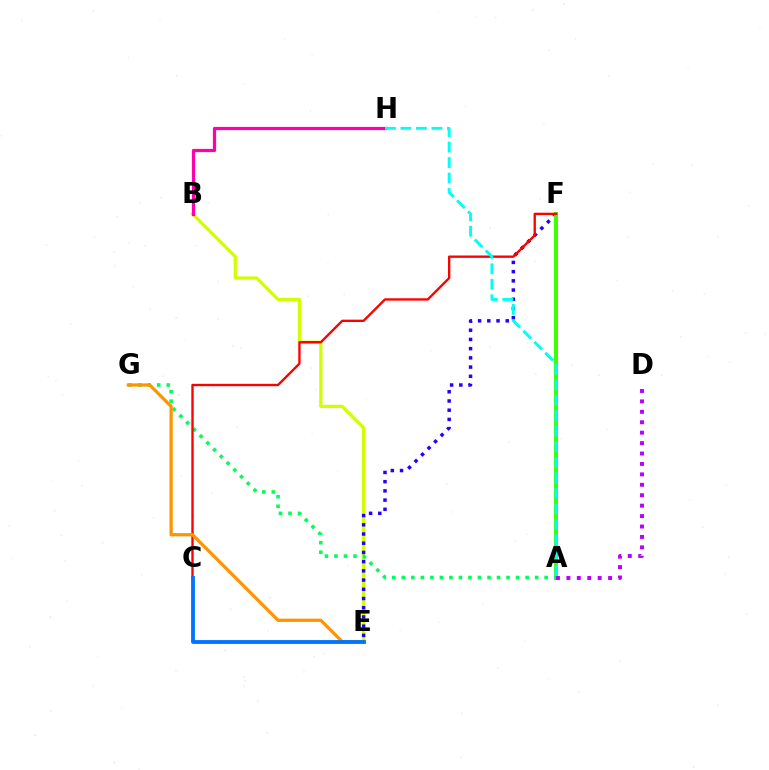{('B', 'E'): [{'color': '#d1ff00', 'line_style': 'solid', 'thickness': 2.35}], ('E', 'F'): [{'color': '#2500ff', 'line_style': 'dotted', 'thickness': 2.5}], ('A', 'F'): [{'color': '#3dff00', 'line_style': 'solid', 'thickness': 2.85}], ('B', 'H'): [{'color': '#ff00ac', 'line_style': 'solid', 'thickness': 2.31}], ('A', 'G'): [{'color': '#00ff5c', 'line_style': 'dotted', 'thickness': 2.59}], ('C', 'F'): [{'color': '#ff0000', 'line_style': 'solid', 'thickness': 1.7}], ('A', 'D'): [{'color': '#b900ff', 'line_style': 'dotted', 'thickness': 2.83}], ('E', 'G'): [{'color': '#ff9400', 'line_style': 'solid', 'thickness': 2.33}], ('C', 'E'): [{'color': '#0074ff', 'line_style': 'solid', 'thickness': 2.76}], ('A', 'H'): [{'color': '#00fff6', 'line_style': 'dashed', 'thickness': 2.11}]}